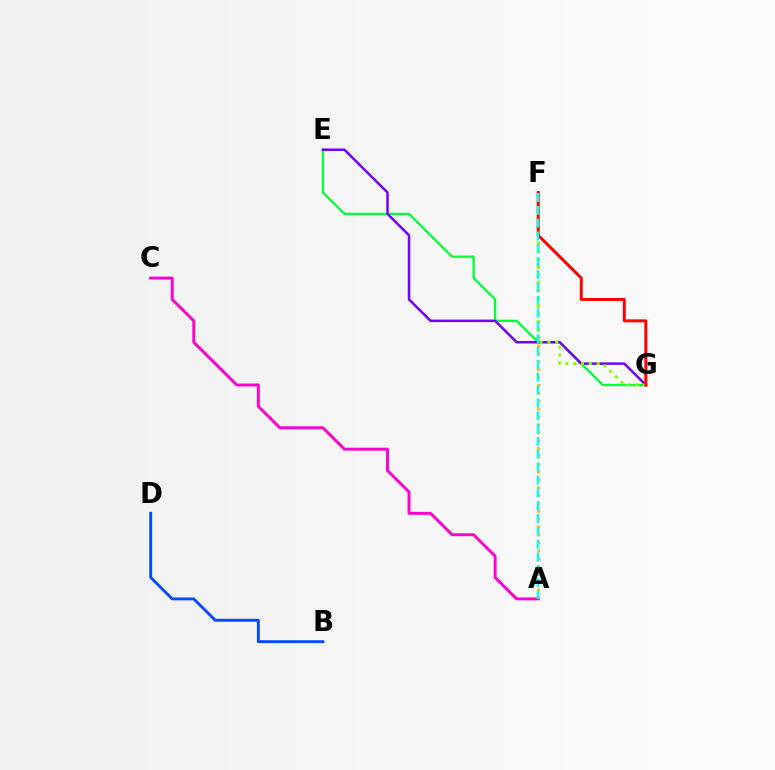{('A', 'F'): [{'color': '#ffbd00', 'line_style': 'dotted', 'thickness': 2.14}, {'color': '#00fff6', 'line_style': 'dashed', 'thickness': 1.74}], ('E', 'G'): [{'color': '#00ff39', 'line_style': 'solid', 'thickness': 1.64}, {'color': '#7200ff', 'line_style': 'solid', 'thickness': 1.8}], ('F', 'G'): [{'color': '#84ff00', 'line_style': 'dotted', 'thickness': 2.13}, {'color': '#ff0000', 'line_style': 'solid', 'thickness': 2.13}], ('B', 'D'): [{'color': '#004bff', 'line_style': 'solid', 'thickness': 2.07}], ('A', 'C'): [{'color': '#ff00cf', 'line_style': 'solid', 'thickness': 2.1}]}